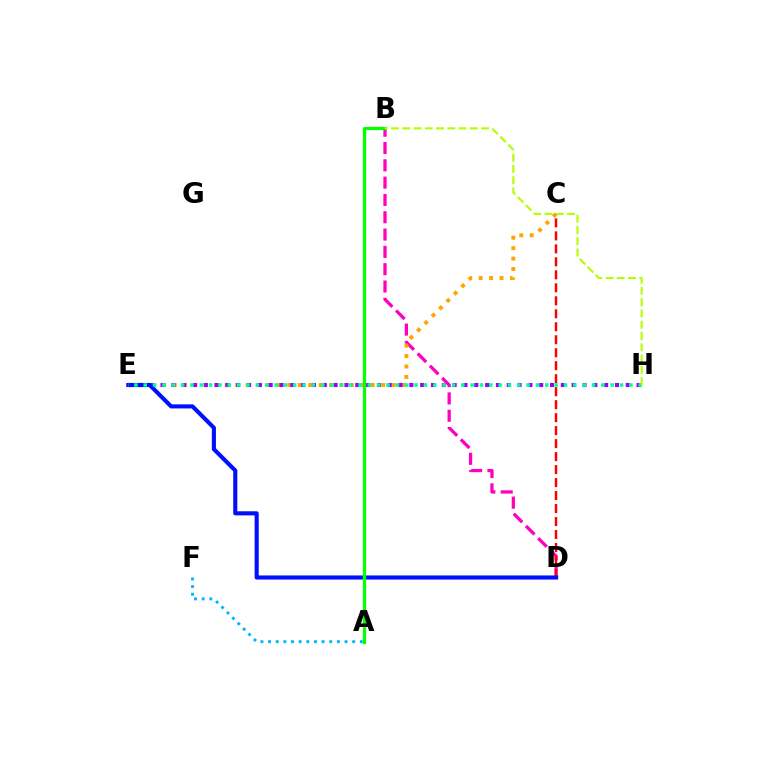{('B', 'D'): [{'color': '#ff00bd', 'line_style': 'dashed', 'thickness': 2.35}], ('C', 'E'): [{'color': '#ffa500', 'line_style': 'dotted', 'thickness': 2.83}], ('C', 'D'): [{'color': '#ff0000', 'line_style': 'dashed', 'thickness': 1.76}], ('E', 'H'): [{'color': '#9b00ff', 'line_style': 'dotted', 'thickness': 2.94}, {'color': '#00ff9d', 'line_style': 'dotted', 'thickness': 2.54}], ('D', 'E'): [{'color': '#0010ff', 'line_style': 'solid', 'thickness': 2.96}], ('A', 'B'): [{'color': '#08ff00', 'line_style': 'solid', 'thickness': 2.35}], ('A', 'F'): [{'color': '#00b5ff', 'line_style': 'dotted', 'thickness': 2.08}], ('B', 'H'): [{'color': '#b3ff00', 'line_style': 'dashed', 'thickness': 1.53}]}